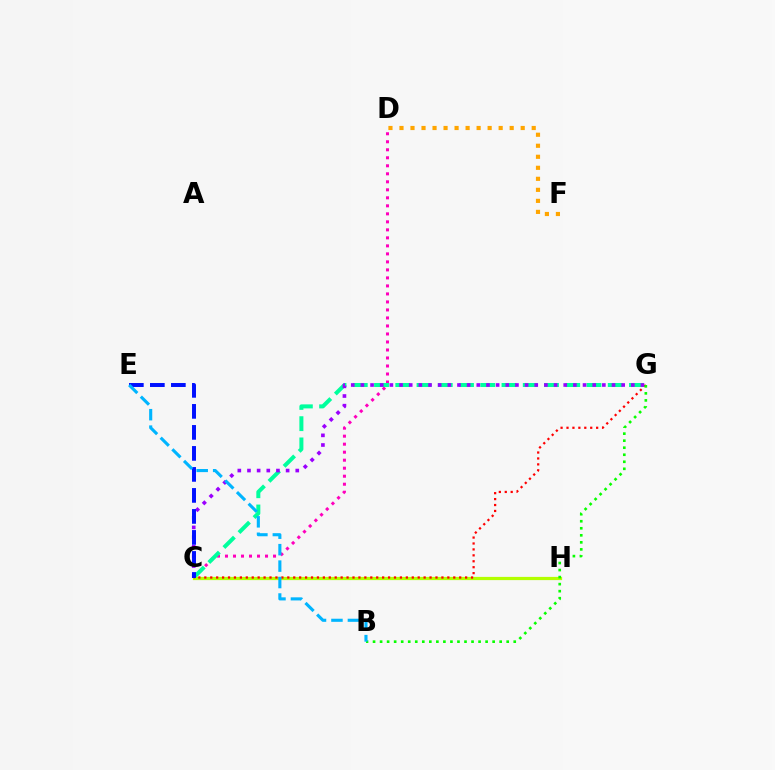{('C', 'D'): [{'color': '#ff00bd', 'line_style': 'dotted', 'thickness': 2.18}], ('C', 'G'): [{'color': '#00ff9d', 'line_style': 'dashed', 'thickness': 2.89}, {'color': '#ff0000', 'line_style': 'dotted', 'thickness': 1.61}, {'color': '#9b00ff', 'line_style': 'dotted', 'thickness': 2.62}], ('C', 'H'): [{'color': '#b3ff00', 'line_style': 'solid', 'thickness': 2.31}], ('D', 'F'): [{'color': '#ffa500', 'line_style': 'dotted', 'thickness': 2.99}], ('B', 'G'): [{'color': '#08ff00', 'line_style': 'dotted', 'thickness': 1.91}], ('C', 'E'): [{'color': '#0010ff', 'line_style': 'dashed', 'thickness': 2.85}], ('B', 'E'): [{'color': '#00b5ff', 'line_style': 'dashed', 'thickness': 2.23}]}